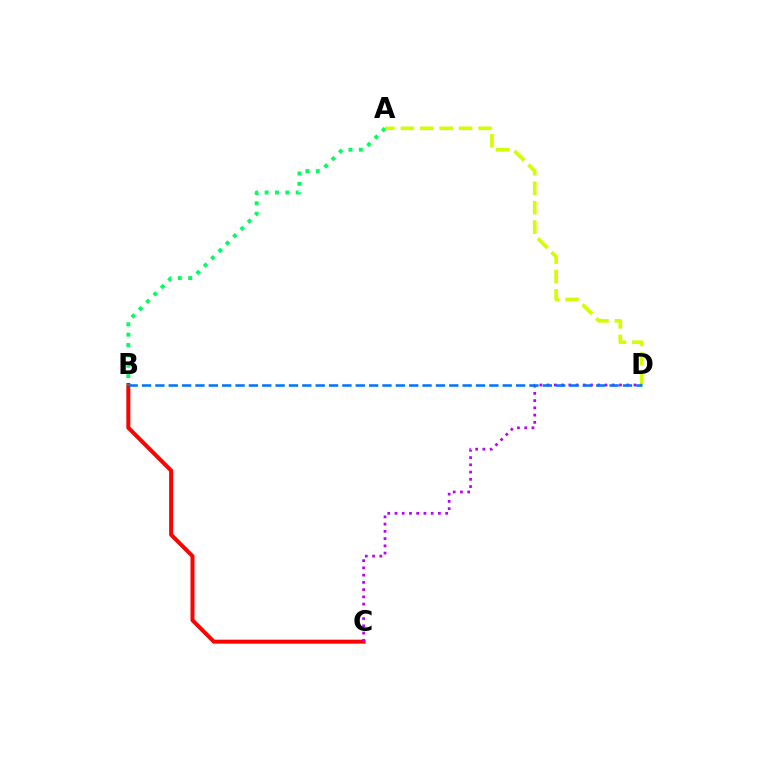{('B', 'C'): [{'color': '#ff0000', 'line_style': 'solid', 'thickness': 2.87}], ('A', 'B'): [{'color': '#00ff5c', 'line_style': 'dotted', 'thickness': 2.82}], ('A', 'D'): [{'color': '#d1ff00', 'line_style': 'dashed', 'thickness': 2.64}], ('C', 'D'): [{'color': '#b900ff', 'line_style': 'dotted', 'thickness': 1.97}], ('B', 'D'): [{'color': '#0074ff', 'line_style': 'dashed', 'thickness': 1.81}]}